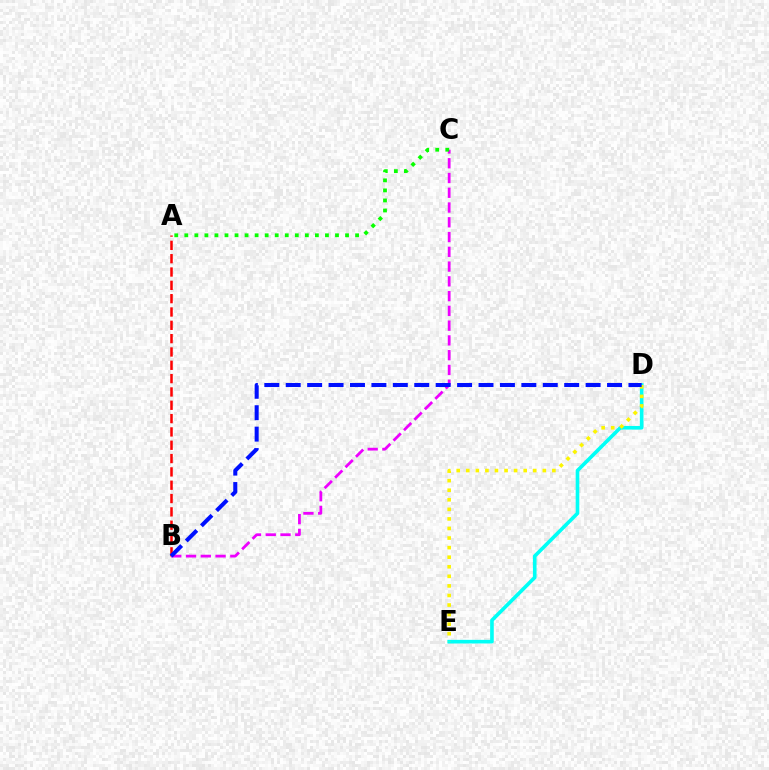{('A', 'B'): [{'color': '#ff0000', 'line_style': 'dashed', 'thickness': 1.81}], ('D', 'E'): [{'color': '#00fff6', 'line_style': 'solid', 'thickness': 2.61}, {'color': '#fcf500', 'line_style': 'dotted', 'thickness': 2.6}], ('B', 'C'): [{'color': '#ee00ff', 'line_style': 'dashed', 'thickness': 2.01}], ('B', 'D'): [{'color': '#0010ff', 'line_style': 'dashed', 'thickness': 2.91}], ('A', 'C'): [{'color': '#08ff00', 'line_style': 'dotted', 'thickness': 2.73}]}